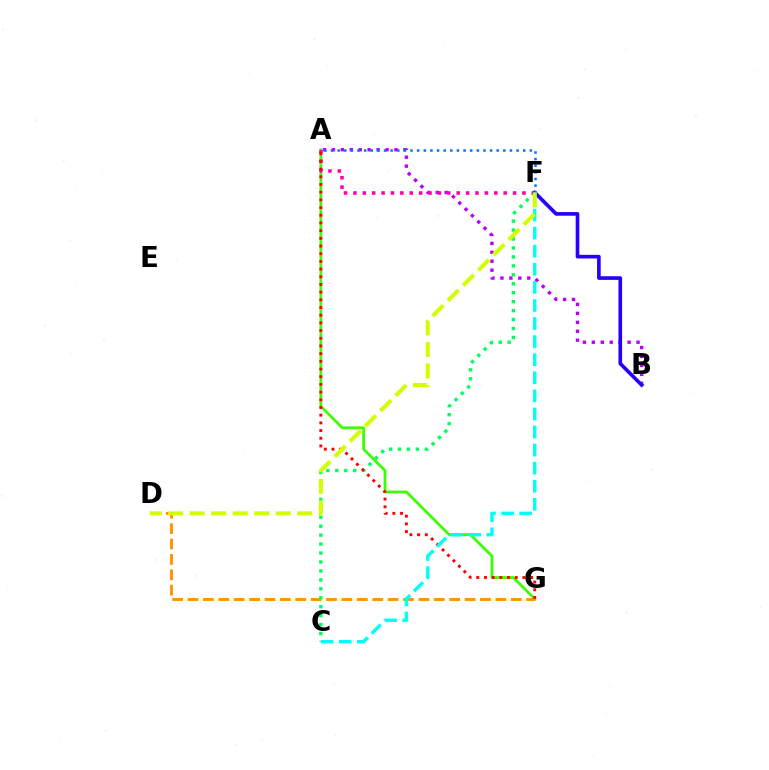{('A', 'G'): [{'color': '#3dff00', 'line_style': 'solid', 'thickness': 1.99}, {'color': '#ff0000', 'line_style': 'dotted', 'thickness': 2.09}], ('A', 'B'): [{'color': '#b900ff', 'line_style': 'dotted', 'thickness': 2.43}], ('D', 'G'): [{'color': '#ff9400', 'line_style': 'dashed', 'thickness': 2.09}], ('C', 'F'): [{'color': '#00ff5c', 'line_style': 'dotted', 'thickness': 2.43}, {'color': '#00fff6', 'line_style': 'dashed', 'thickness': 2.46}], ('A', 'F'): [{'color': '#ff00ac', 'line_style': 'dotted', 'thickness': 2.55}, {'color': '#0074ff', 'line_style': 'dotted', 'thickness': 1.8}], ('B', 'F'): [{'color': '#2500ff', 'line_style': 'solid', 'thickness': 2.62}], ('D', 'F'): [{'color': '#d1ff00', 'line_style': 'dashed', 'thickness': 2.92}]}